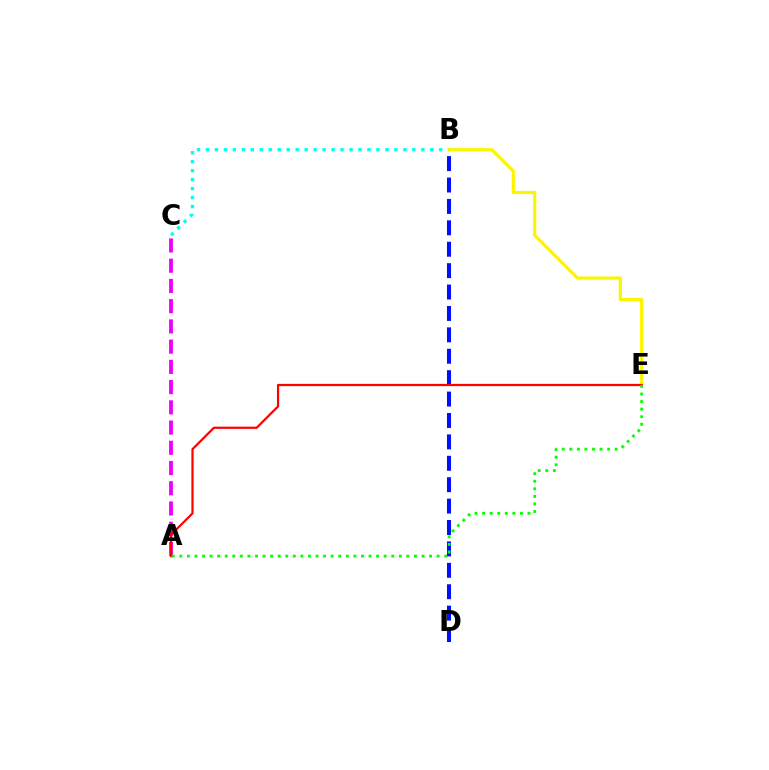{('B', 'C'): [{'color': '#00fff6', 'line_style': 'dotted', 'thickness': 2.44}], ('B', 'D'): [{'color': '#0010ff', 'line_style': 'dashed', 'thickness': 2.91}], ('A', 'C'): [{'color': '#ee00ff', 'line_style': 'dashed', 'thickness': 2.75}], ('B', 'E'): [{'color': '#fcf500', 'line_style': 'solid', 'thickness': 2.31}], ('A', 'E'): [{'color': '#ff0000', 'line_style': 'solid', 'thickness': 1.6}, {'color': '#08ff00', 'line_style': 'dotted', 'thickness': 2.06}]}